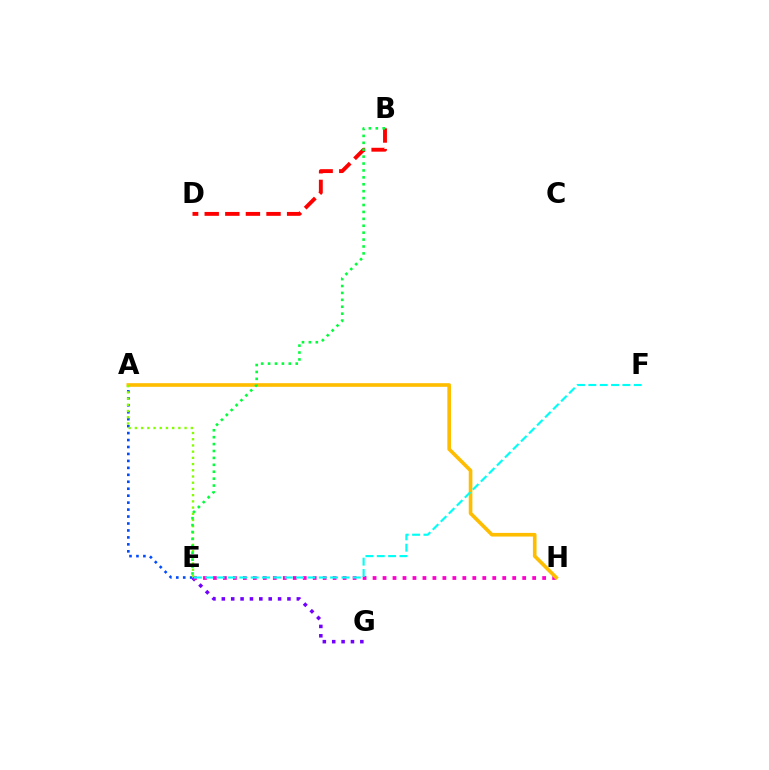{('A', 'E'): [{'color': '#004bff', 'line_style': 'dotted', 'thickness': 1.89}, {'color': '#84ff00', 'line_style': 'dotted', 'thickness': 1.69}], ('B', 'D'): [{'color': '#ff0000', 'line_style': 'dashed', 'thickness': 2.8}], ('E', 'G'): [{'color': '#7200ff', 'line_style': 'dotted', 'thickness': 2.55}], ('E', 'H'): [{'color': '#ff00cf', 'line_style': 'dotted', 'thickness': 2.71}], ('A', 'H'): [{'color': '#ffbd00', 'line_style': 'solid', 'thickness': 2.62}], ('B', 'E'): [{'color': '#00ff39', 'line_style': 'dotted', 'thickness': 1.88}], ('E', 'F'): [{'color': '#00fff6', 'line_style': 'dashed', 'thickness': 1.54}]}